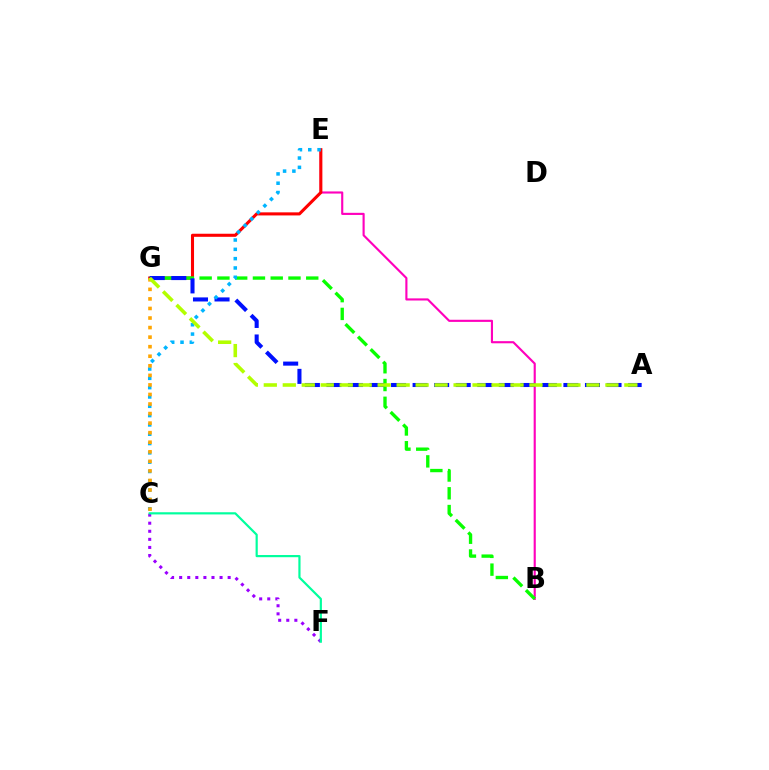{('C', 'F'): [{'color': '#9b00ff', 'line_style': 'dotted', 'thickness': 2.2}, {'color': '#00ff9d', 'line_style': 'solid', 'thickness': 1.57}], ('B', 'E'): [{'color': '#ff00bd', 'line_style': 'solid', 'thickness': 1.54}], ('E', 'G'): [{'color': '#ff0000', 'line_style': 'solid', 'thickness': 2.21}], ('B', 'G'): [{'color': '#08ff00', 'line_style': 'dashed', 'thickness': 2.41}], ('A', 'G'): [{'color': '#0010ff', 'line_style': 'dashed', 'thickness': 2.93}, {'color': '#b3ff00', 'line_style': 'dashed', 'thickness': 2.58}], ('C', 'E'): [{'color': '#00b5ff', 'line_style': 'dotted', 'thickness': 2.53}], ('C', 'G'): [{'color': '#ffa500', 'line_style': 'dotted', 'thickness': 2.6}]}